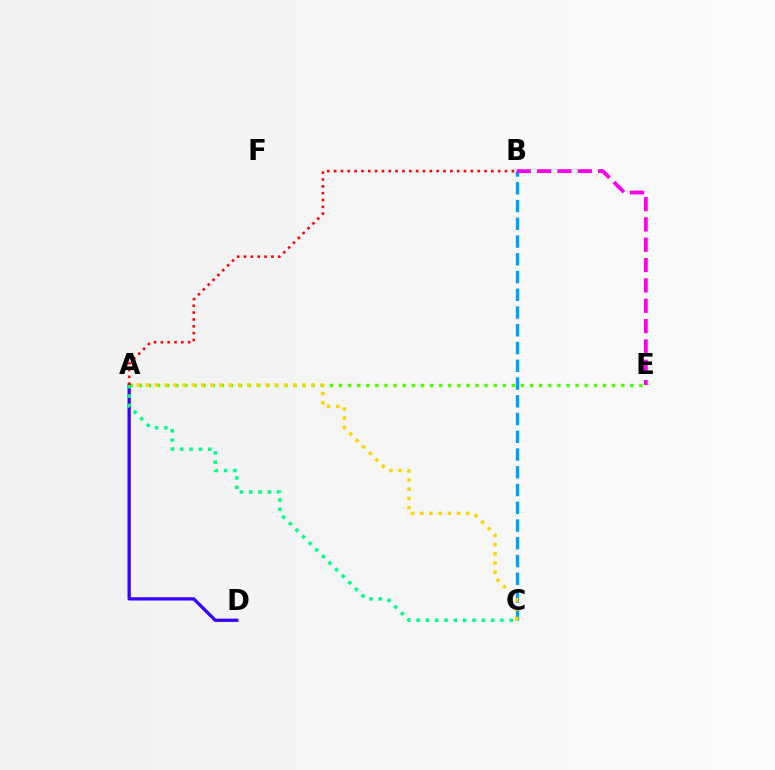{('A', 'E'): [{'color': '#4fff00', 'line_style': 'dotted', 'thickness': 2.47}], ('B', 'C'): [{'color': '#009eff', 'line_style': 'dashed', 'thickness': 2.41}], ('A', 'C'): [{'color': '#ffd500', 'line_style': 'dotted', 'thickness': 2.5}, {'color': '#00ff86', 'line_style': 'dotted', 'thickness': 2.53}], ('A', 'D'): [{'color': '#3700ff', 'line_style': 'solid', 'thickness': 2.35}], ('A', 'B'): [{'color': '#ff0000', 'line_style': 'dotted', 'thickness': 1.86}], ('B', 'E'): [{'color': '#ff00ed', 'line_style': 'dashed', 'thickness': 2.76}]}